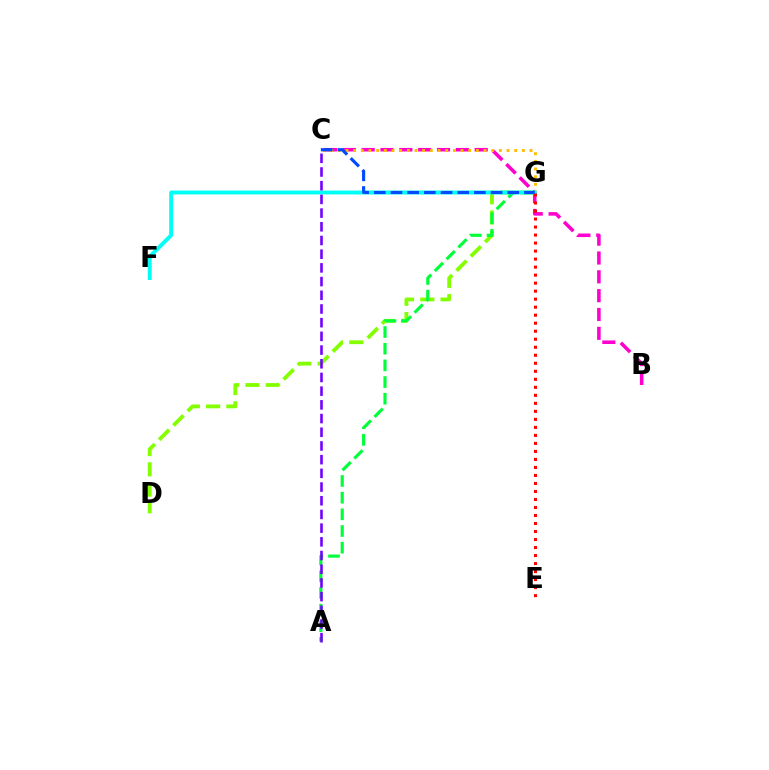{('D', 'G'): [{'color': '#84ff00', 'line_style': 'dashed', 'thickness': 2.75}], ('B', 'C'): [{'color': '#ff00cf', 'line_style': 'dashed', 'thickness': 2.56}], ('C', 'G'): [{'color': '#ffbd00', 'line_style': 'dotted', 'thickness': 2.08}, {'color': '#004bff', 'line_style': 'dashed', 'thickness': 2.27}], ('A', 'G'): [{'color': '#00ff39', 'line_style': 'dashed', 'thickness': 2.26}], ('F', 'G'): [{'color': '#00fff6', 'line_style': 'solid', 'thickness': 2.81}], ('E', 'G'): [{'color': '#ff0000', 'line_style': 'dotted', 'thickness': 2.18}], ('A', 'C'): [{'color': '#7200ff', 'line_style': 'dashed', 'thickness': 1.86}]}